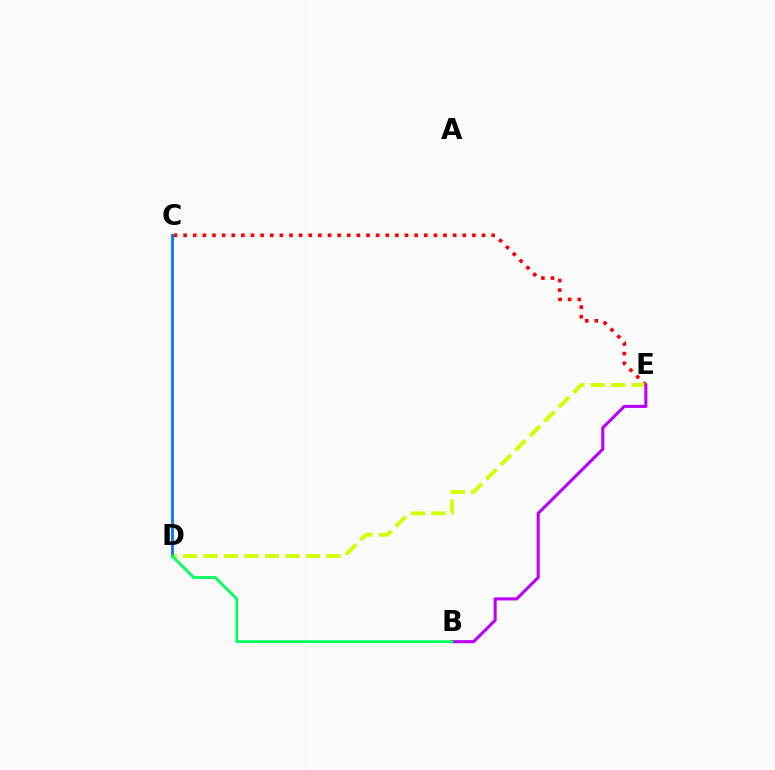{('C', 'E'): [{'color': '#ff0000', 'line_style': 'dotted', 'thickness': 2.62}], ('D', 'E'): [{'color': '#d1ff00', 'line_style': 'dashed', 'thickness': 2.78}], ('B', 'E'): [{'color': '#b900ff', 'line_style': 'solid', 'thickness': 2.21}], ('C', 'D'): [{'color': '#0074ff', 'line_style': 'solid', 'thickness': 2.0}], ('B', 'D'): [{'color': '#00ff5c', 'line_style': 'solid', 'thickness': 2.0}]}